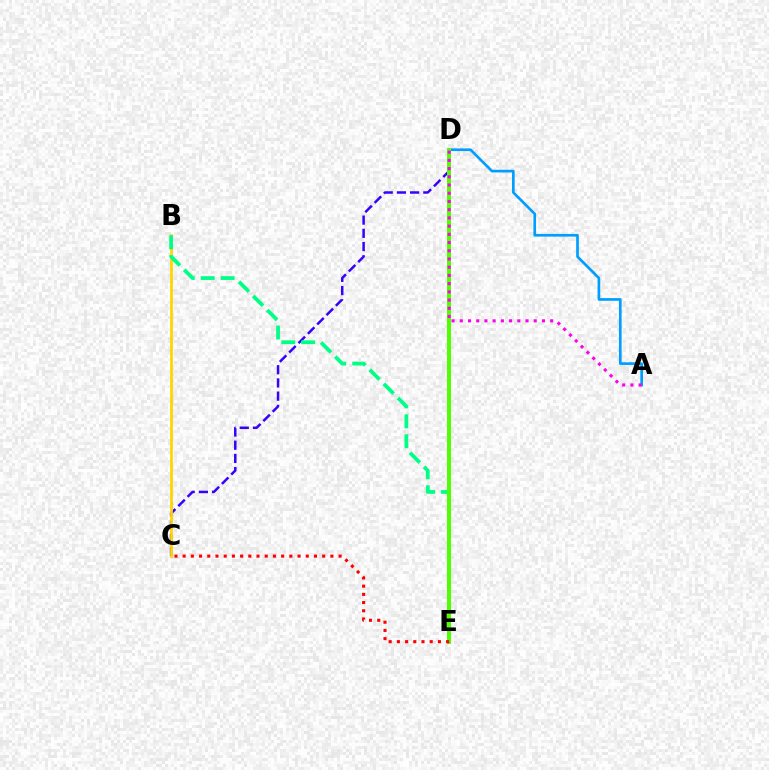{('C', 'D'): [{'color': '#3700ff', 'line_style': 'dashed', 'thickness': 1.8}], ('A', 'D'): [{'color': '#009eff', 'line_style': 'solid', 'thickness': 1.92}, {'color': '#ff00ed', 'line_style': 'dotted', 'thickness': 2.23}], ('B', 'C'): [{'color': '#ffd500', 'line_style': 'solid', 'thickness': 1.98}], ('B', 'E'): [{'color': '#00ff86', 'line_style': 'dashed', 'thickness': 2.71}], ('D', 'E'): [{'color': '#4fff00', 'line_style': 'solid', 'thickness': 2.85}], ('C', 'E'): [{'color': '#ff0000', 'line_style': 'dotted', 'thickness': 2.23}]}